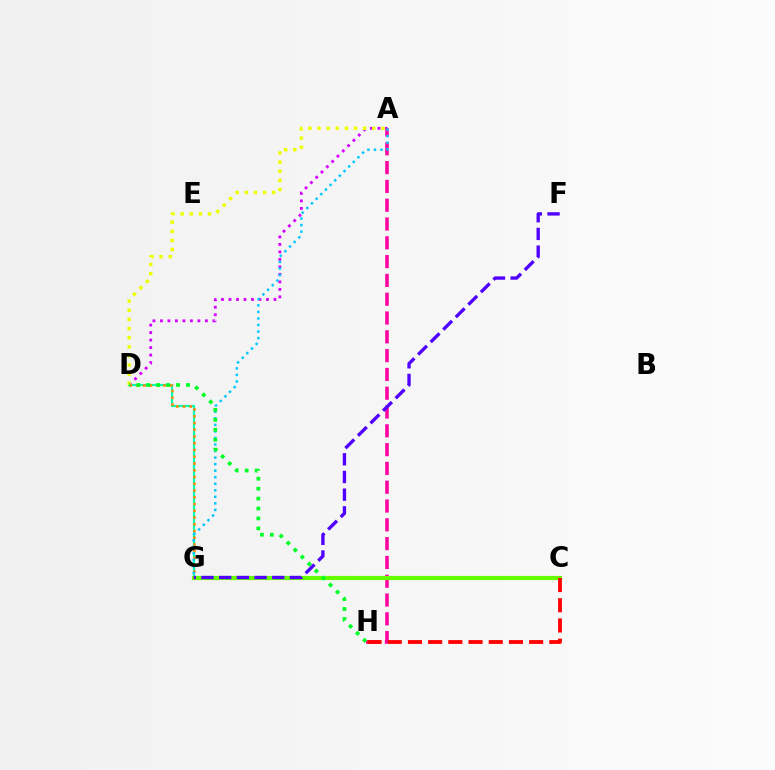{('D', 'G'): [{'color': '#00ffaf', 'line_style': 'solid', 'thickness': 1.55}, {'color': '#ff8800', 'line_style': 'dotted', 'thickness': 1.83}], ('A', 'D'): [{'color': '#d600ff', 'line_style': 'dotted', 'thickness': 2.04}, {'color': '#eeff00', 'line_style': 'dotted', 'thickness': 2.48}], ('A', 'H'): [{'color': '#ff00a0', 'line_style': 'dashed', 'thickness': 2.55}], ('C', 'G'): [{'color': '#003fff', 'line_style': 'solid', 'thickness': 2.79}, {'color': '#66ff00', 'line_style': 'solid', 'thickness': 2.99}], ('C', 'H'): [{'color': '#ff0000', 'line_style': 'dashed', 'thickness': 2.74}], ('A', 'G'): [{'color': '#00c7ff', 'line_style': 'dotted', 'thickness': 1.78}], ('F', 'G'): [{'color': '#4f00ff', 'line_style': 'dashed', 'thickness': 2.4}], ('D', 'H'): [{'color': '#00ff27', 'line_style': 'dotted', 'thickness': 2.7}]}